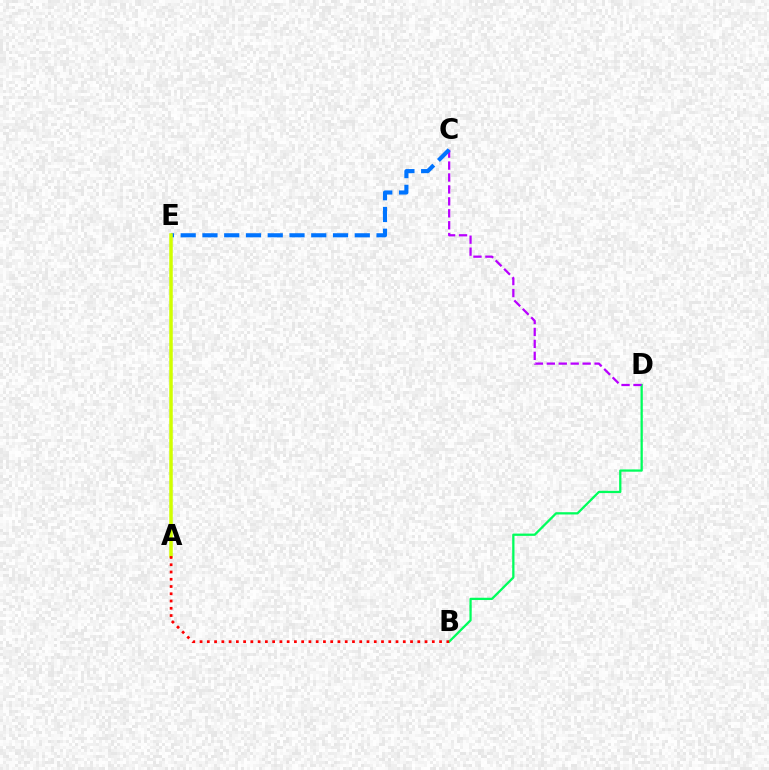{('B', 'D'): [{'color': '#00ff5c', 'line_style': 'solid', 'thickness': 1.64}], ('C', 'D'): [{'color': '#b900ff', 'line_style': 'dashed', 'thickness': 1.62}], ('C', 'E'): [{'color': '#0074ff', 'line_style': 'dashed', 'thickness': 2.96}], ('A', 'E'): [{'color': '#d1ff00', 'line_style': 'solid', 'thickness': 2.53}], ('A', 'B'): [{'color': '#ff0000', 'line_style': 'dotted', 'thickness': 1.97}]}